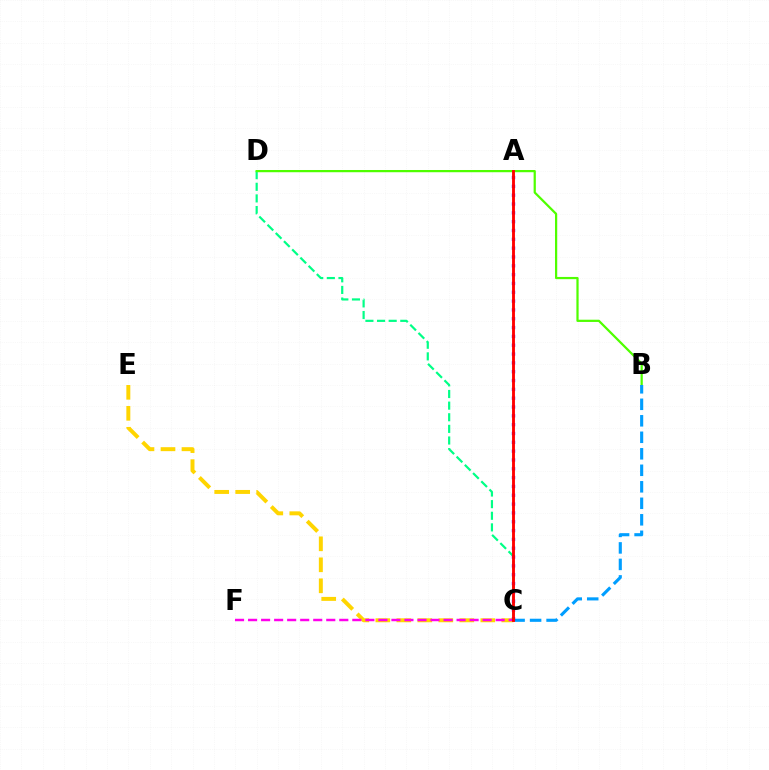{('C', 'E'): [{'color': '#ffd500', 'line_style': 'dashed', 'thickness': 2.85}], ('C', 'F'): [{'color': '#ff00ed', 'line_style': 'dashed', 'thickness': 1.77}], ('C', 'D'): [{'color': '#00ff86', 'line_style': 'dashed', 'thickness': 1.58}], ('B', 'D'): [{'color': '#4fff00', 'line_style': 'solid', 'thickness': 1.6}], ('B', 'C'): [{'color': '#009eff', 'line_style': 'dashed', 'thickness': 2.24}], ('A', 'C'): [{'color': '#3700ff', 'line_style': 'dotted', 'thickness': 2.4}, {'color': '#ff0000', 'line_style': 'solid', 'thickness': 2.07}]}